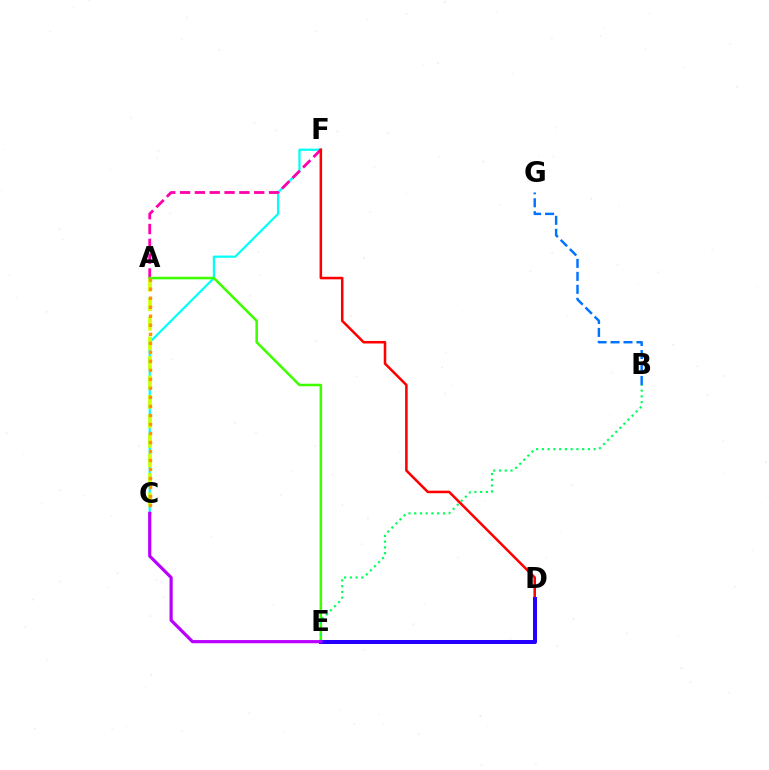{('C', 'F'): [{'color': '#00fff6', 'line_style': 'solid', 'thickness': 1.6}], ('A', 'F'): [{'color': '#ff00ac', 'line_style': 'dashed', 'thickness': 2.01}], ('D', 'F'): [{'color': '#ff0000', 'line_style': 'solid', 'thickness': 1.83}], ('A', 'C'): [{'color': '#d1ff00', 'line_style': 'dashed', 'thickness': 2.65}, {'color': '#ff9400', 'line_style': 'dotted', 'thickness': 2.45}], ('A', 'E'): [{'color': '#3dff00', 'line_style': 'solid', 'thickness': 1.83}], ('B', 'G'): [{'color': '#0074ff', 'line_style': 'dashed', 'thickness': 1.76}], ('B', 'E'): [{'color': '#00ff5c', 'line_style': 'dotted', 'thickness': 1.56}], ('D', 'E'): [{'color': '#2500ff', 'line_style': 'solid', 'thickness': 2.89}], ('C', 'E'): [{'color': '#b900ff', 'line_style': 'solid', 'thickness': 2.29}]}